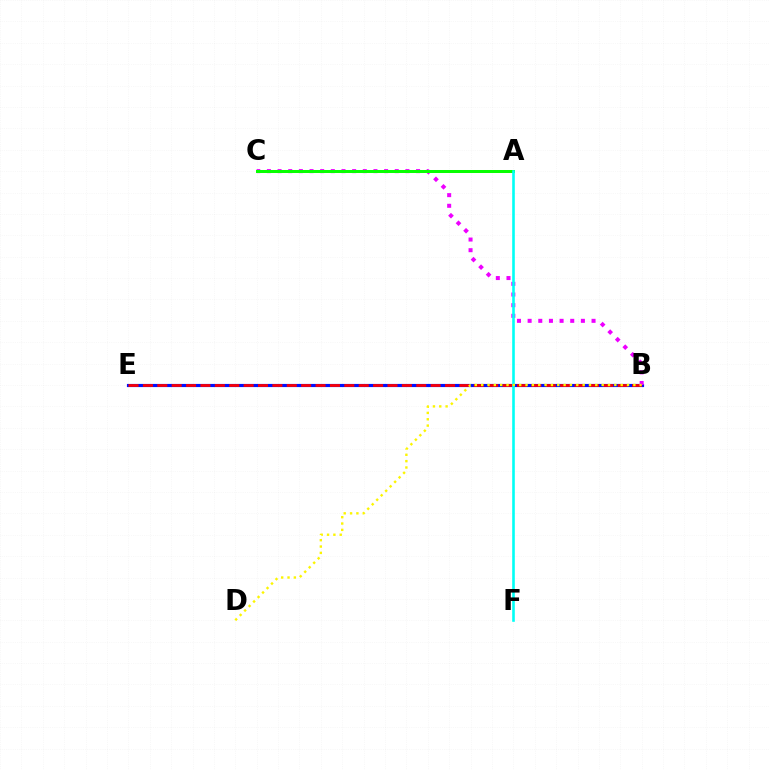{('B', 'E'): [{'color': '#0010ff', 'line_style': 'solid', 'thickness': 2.27}, {'color': '#ff0000', 'line_style': 'dashed', 'thickness': 1.95}], ('B', 'C'): [{'color': '#ee00ff', 'line_style': 'dotted', 'thickness': 2.89}], ('A', 'C'): [{'color': '#08ff00', 'line_style': 'solid', 'thickness': 2.17}], ('A', 'F'): [{'color': '#00fff6', 'line_style': 'solid', 'thickness': 1.88}], ('B', 'D'): [{'color': '#fcf500', 'line_style': 'dotted', 'thickness': 1.72}]}